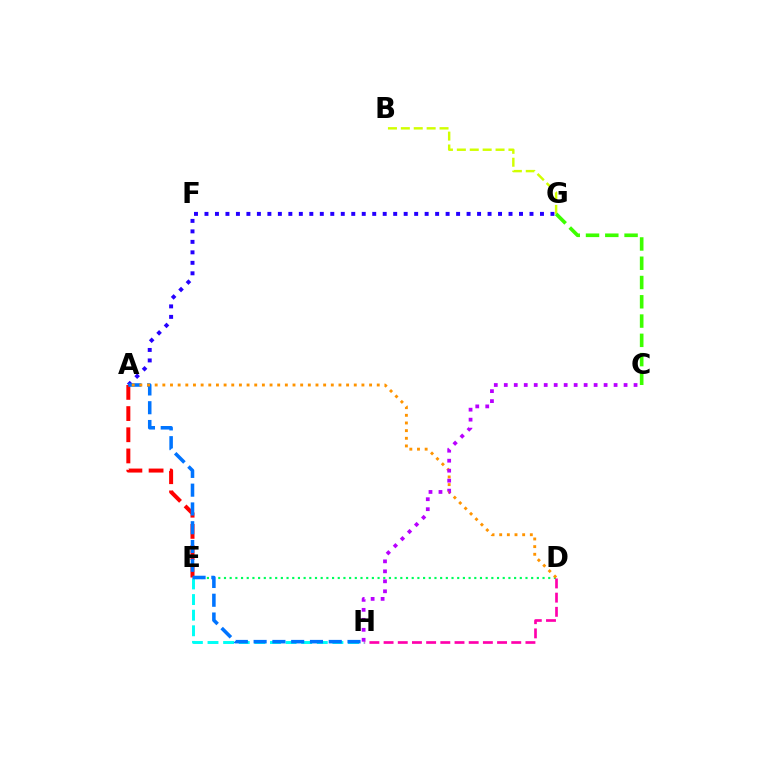{('A', 'G'): [{'color': '#2500ff', 'line_style': 'dotted', 'thickness': 2.85}], ('A', 'E'): [{'color': '#ff0000', 'line_style': 'dashed', 'thickness': 2.88}], ('B', 'G'): [{'color': '#d1ff00', 'line_style': 'dashed', 'thickness': 1.75}], ('D', 'E'): [{'color': '#00ff5c', 'line_style': 'dotted', 'thickness': 1.55}], ('C', 'G'): [{'color': '#3dff00', 'line_style': 'dashed', 'thickness': 2.62}], ('E', 'H'): [{'color': '#00fff6', 'line_style': 'dashed', 'thickness': 2.12}], ('A', 'H'): [{'color': '#0074ff', 'line_style': 'dashed', 'thickness': 2.55}], ('A', 'D'): [{'color': '#ff9400', 'line_style': 'dotted', 'thickness': 2.08}], ('C', 'H'): [{'color': '#b900ff', 'line_style': 'dotted', 'thickness': 2.71}], ('D', 'H'): [{'color': '#ff00ac', 'line_style': 'dashed', 'thickness': 1.93}]}